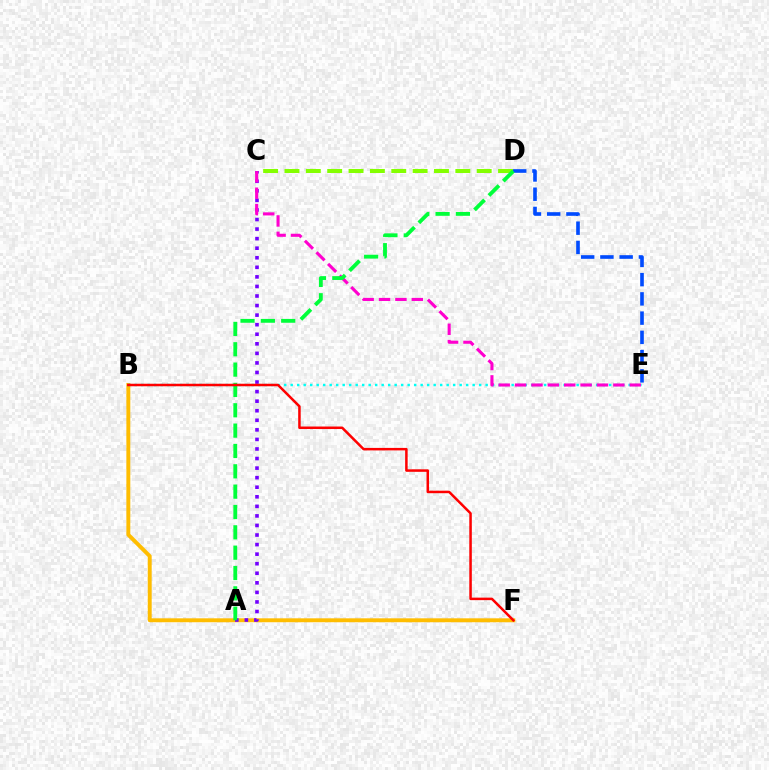{('C', 'D'): [{'color': '#84ff00', 'line_style': 'dashed', 'thickness': 2.9}], ('B', 'F'): [{'color': '#ffbd00', 'line_style': 'solid', 'thickness': 2.83}, {'color': '#ff0000', 'line_style': 'solid', 'thickness': 1.81}], ('A', 'C'): [{'color': '#7200ff', 'line_style': 'dotted', 'thickness': 2.6}], ('B', 'E'): [{'color': '#00fff6', 'line_style': 'dotted', 'thickness': 1.77}], ('D', 'E'): [{'color': '#004bff', 'line_style': 'dashed', 'thickness': 2.61}], ('C', 'E'): [{'color': '#ff00cf', 'line_style': 'dashed', 'thickness': 2.22}], ('A', 'D'): [{'color': '#00ff39', 'line_style': 'dashed', 'thickness': 2.76}]}